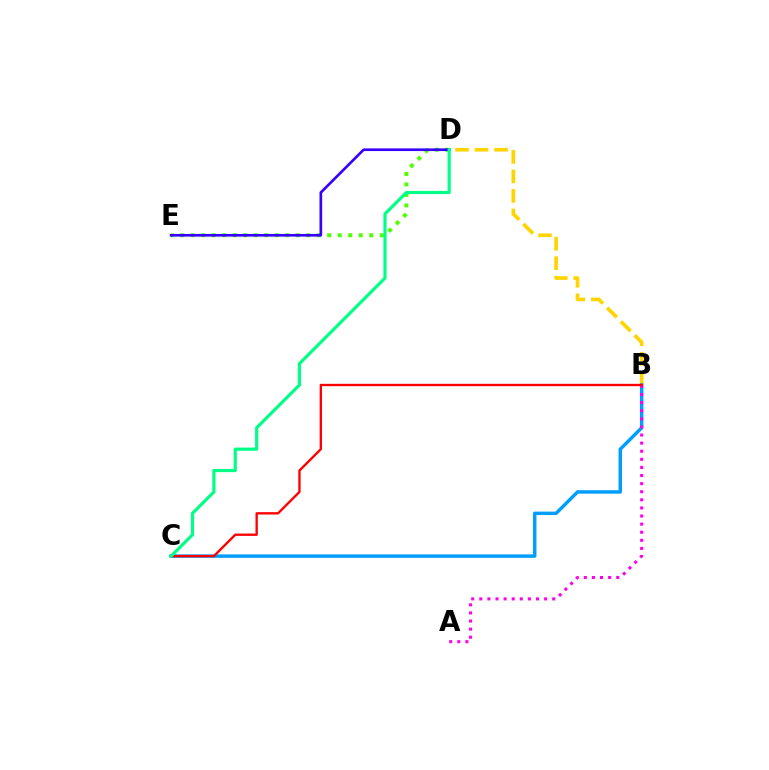{('D', 'E'): [{'color': '#4fff00', 'line_style': 'dotted', 'thickness': 2.85}, {'color': '#3700ff', 'line_style': 'solid', 'thickness': 1.93}], ('B', 'D'): [{'color': '#ffd500', 'line_style': 'dashed', 'thickness': 2.65}], ('B', 'C'): [{'color': '#009eff', 'line_style': 'solid', 'thickness': 2.49}, {'color': '#ff0000', 'line_style': 'solid', 'thickness': 1.69}], ('A', 'B'): [{'color': '#ff00ed', 'line_style': 'dotted', 'thickness': 2.2}], ('C', 'D'): [{'color': '#00ff86', 'line_style': 'solid', 'thickness': 2.28}]}